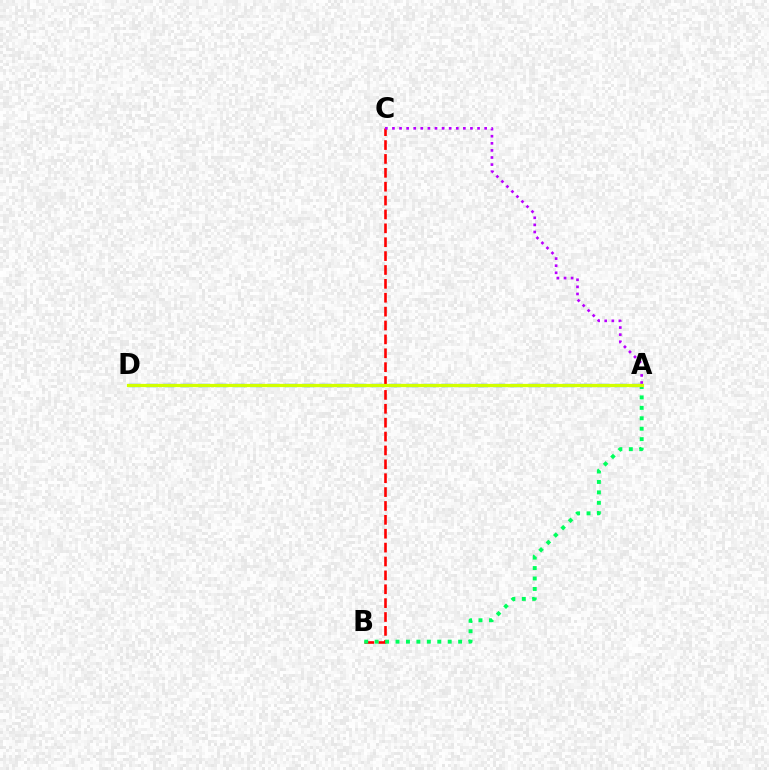{('B', 'C'): [{'color': '#ff0000', 'line_style': 'dashed', 'thickness': 1.89}], ('A', 'B'): [{'color': '#00ff5c', 'line_style': 'dotted', 'thickness': 2.84}], ('A', 'D'): [{'color': '#0074ff', 'line_style': 'dashed', 'thickness': 2.36}, {'color': '#d1ff00', 'line_style': 'solid', 'thickness': 2.33}], ('A', 'C'): [{'color': '#b900ff', 'line_style': 'dotted', 'thickness': 1.93}]}